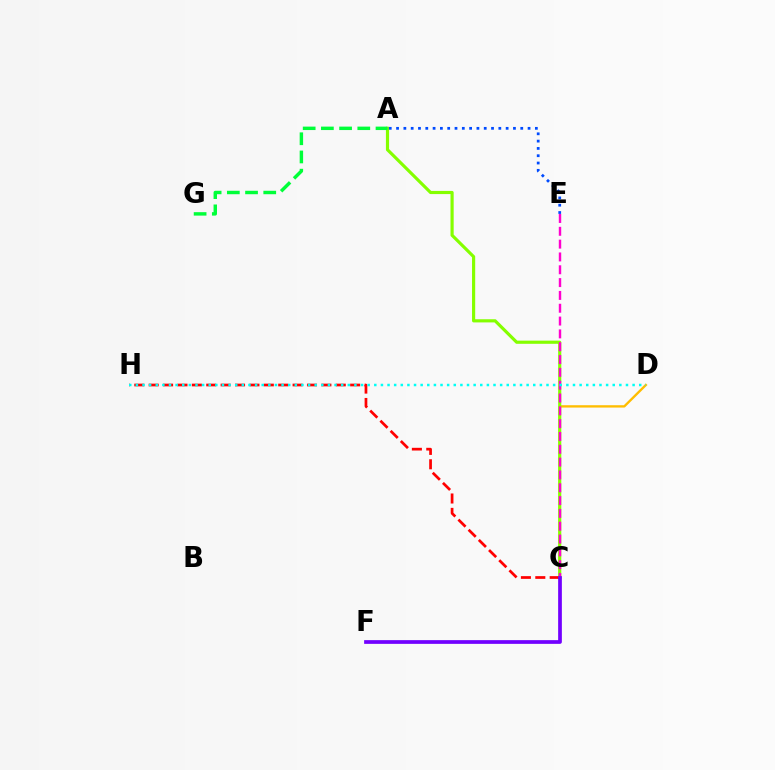{('C', 'D'): [{'color': '#ffbd00', 'line_style': 'solid', 'thickness': 1.69}], ('A', 'C'): [{'color': '#84ff00', 'line_style': 'solid', 'thickness': 2.28}], ('C', 'H'): [{'color': '#ff0000', 'line_style': 'dashed', 'thickness': 1.96}], ('A', 'G'): [{'color': '#00ff39', 'line_style': 'dashed', 'thickness': 2.47}], ('C', 'E'): [{'color': '#ff00cf', 'line_style': 'dashed', 'thickness': 1.74}], ('D', 'H'): [{'color': '#00fff6', 'line_style': 'dotted', 'thickness': 1.8}], ('A', 'E'): [{'color': '#004bff', 'line_style': 'dotted', 'thickness': 1.98}], ('C', 'F'): [{'color': '#7200ff', 'line_style': 'solid', 'thickness': 2.68}]}